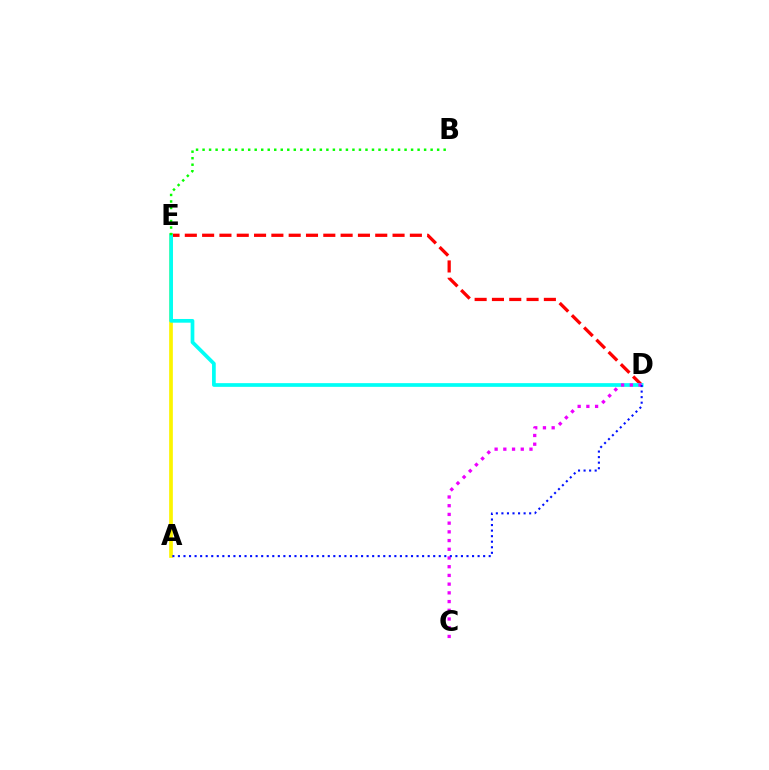{('D', 'E'): [{'color': '#ff0000', 'line_style': 'dashed', 'thickness': 2.35}, {'color': '#00fff6', 'line_style': 'solid', 'thickness': 2.67}], ('A', 'E'): [{'color': '#fcf500', 'line_style': 'solid', 'thickness': 2.65}], ('C', 'D'): [{'color': '#ee00ff', 'line_style': 'dotted', 'thickness': 2.37}], ('A', 'D'): [{'color': '#0010ff', 'line_style': 'dotted', 'thickness': 1.51}], ('B', 'E'): [{'color': '#08ff00', 'line_style': 'dotted', 'thickness': 1.77}]}